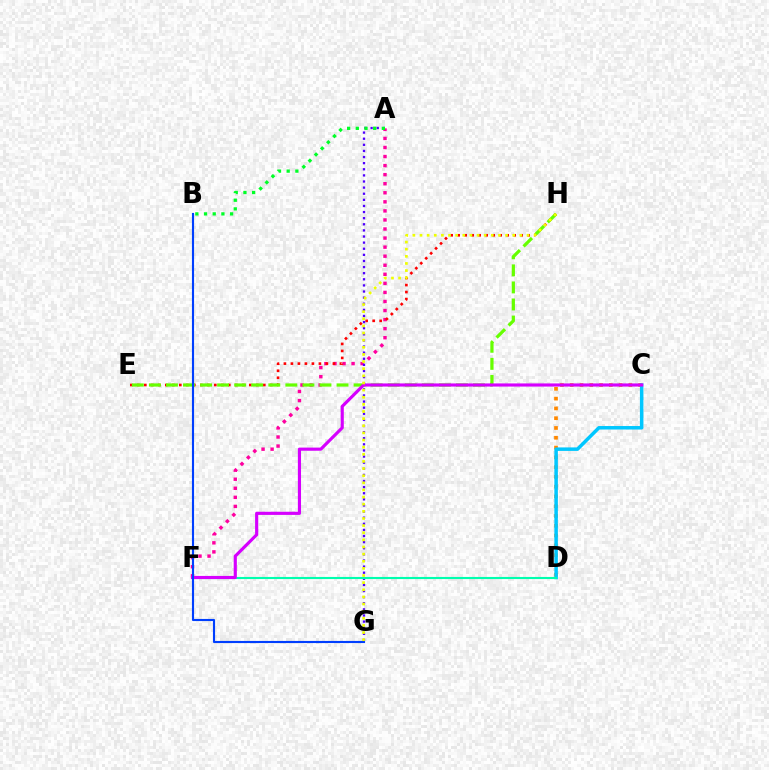{('A', 'F'): [{'color': '#ff00a0', 'line_style': 'dotted', 'thickness': 2.46}], ('E', 'H'): [{'color': '#ff0000', 'line_style': 'dotted', 'thickness': 1.9}, {'color': '#66ff00', 'line_style': 'dashed', 'thickness': 2.32}], ('C', 'D'): [{'color': '#ff8800', 'line_style': 'dotted', 'thickness': 2.66}, {'color': '#00c7ff', 'line_style': 'solid', 'thickness': 2.52}], ('A', 'G'): [{'color': '#4f00ff', 'line_style': 'dotted', 'thickness': 1.66}], ('D', 'F'): [{'color': '#00ffaf', 'line_style': 'solid', 'thickness': 1.52}], ('C', 'F'): [{'color': '#d600ff', 'line_style': 'solid', 'thickness': 2.27}], ('B', 'G'): [{'color': '#003fff', 'line_style': 'solid', 'thickness': 1.53}], ('G', 'H'): [{'color': '#eeff00', 'line_style': 'dotted', 'thickness': 1.94}], ('A', 'B'): [{'color': '#00ff27', 'line_style': 'dotted', 'thickness': 2.36}]}